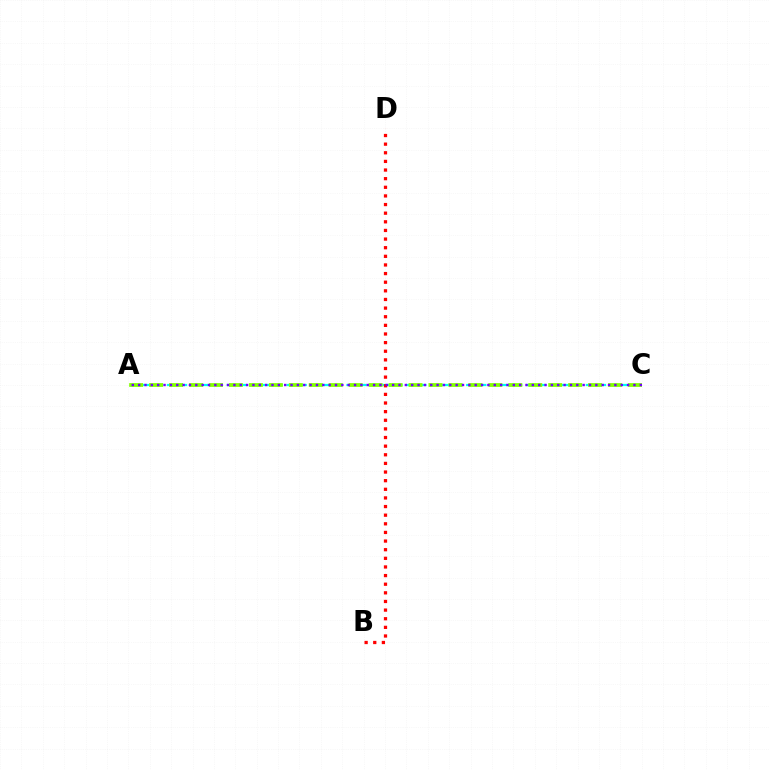{('A', 'C'): [{'color': '#00fff6', 'line_style': 'dashed', 'thickness': 1.63}, {'color': '#84ff00', 'line_style': 'dashed', 'thickness': 2.71}, {'color': '#7200ff', 'line_style': 'dotted', 'thickness': 1.73}], ('B', 'D'): [{'color': '#ff0000', 'line_style': 'dotted', 'thickness': 2.34}]}